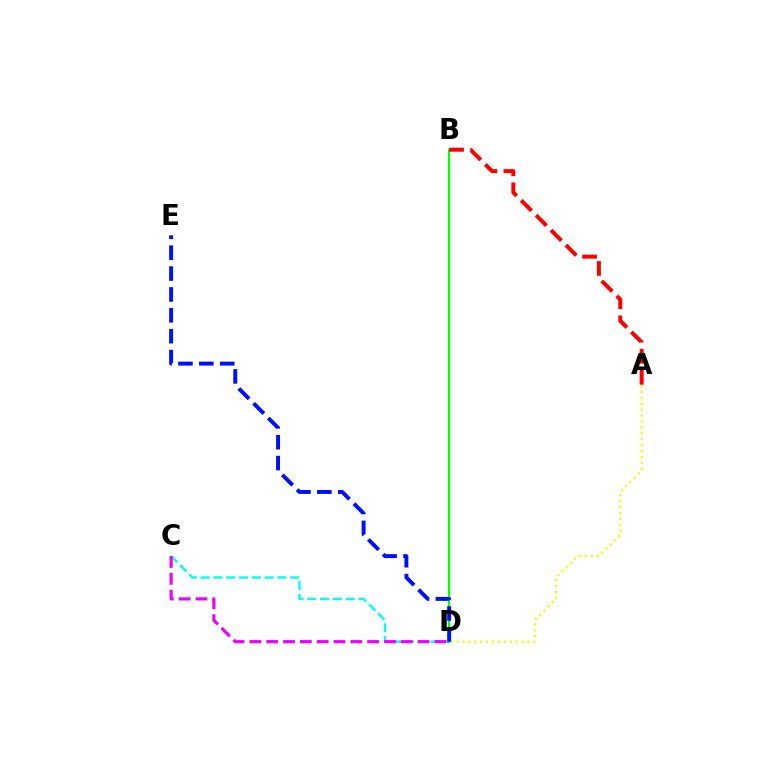{('A', 'D'): [{'color': '#fcf500', 'line_style': 'dotted', 'thickness': 1.6}], ('C', 'D'): [{'color': '#00fff6', 'line_style': 'dashed', 'thickness': 1.74}, {'color': '#ee00ff', 'line_style': 'dashed', 'thickness': 2.29}], ('B', 'D'): [{'color': '#08ff00', 'line_style': 'solid', 'thickness': 1.58}], ('A', 'B'): [{'color': '#ff0000', 'line_style': 'dashed', 'thickness': 2.87}], ('D', 'E'): [{'color': '#0010ff', 'line_style': 'dashed', 'thickness': 2.84}]}